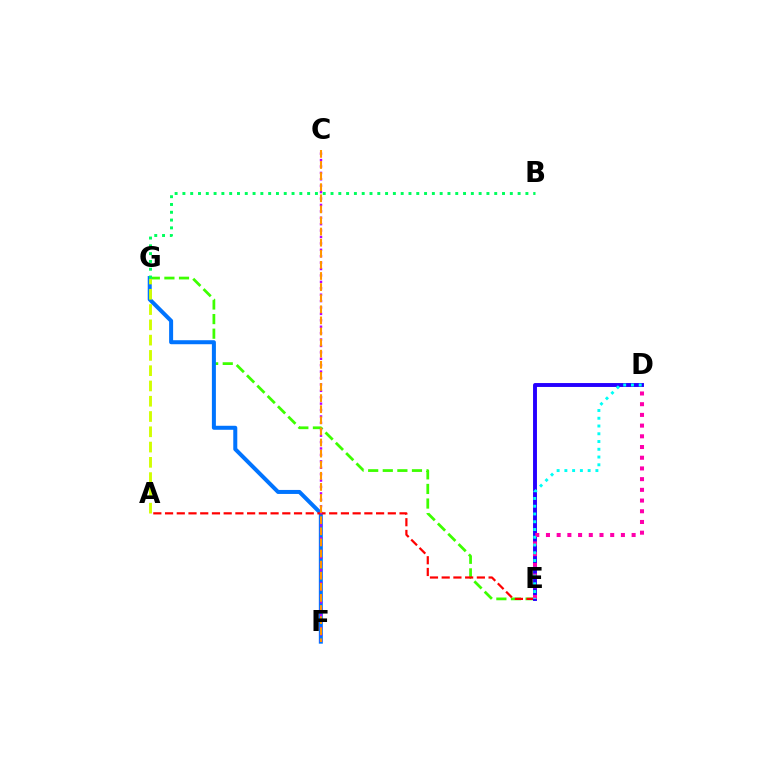{('E', 'G'): [{'color': '#3dff00', 'line_style': 'dashed', 'thickness': 1.98}], ('F', 'G'): [{'color': '#0074ff', 'line_style': 'solid', 'thickness': 2.89}], ('A', 'E'): [{'color': '#ff0000', 'line_style': 'dashed', 'thickness': 1.59}], ('A', 'G'): [{'color': '#d1ff00', 'line_style': 'dashed', 'thickness': 2.08}], ('C', 'F'): [{'color': '#b900ff', 'line_style': 'dotted', 'thickness': 1.74}, {'color': '#ff9400', 'line_style': 'dashed', 'thickness': 1.51}], ('D', 'E'): [{'color': '#2500ff', 'line_style': 'solid', 'thickness': 2.81}, {'color': '#ff00ac', 'line_style': 'dotted', 'thickness': 2.91}, {'color': '#00fff6', 'line_style': 'dotted', 'thickness': 2.11}], ('B', 'G'): [{'color': '#00ff5c', 'line_style': 'dotted', 'thickness': 2.12}]}